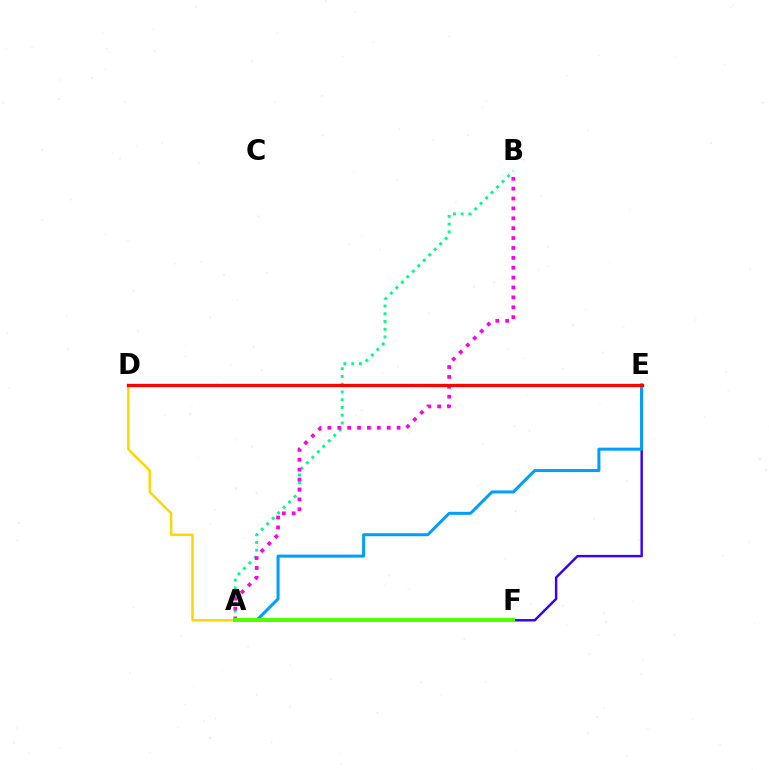{('A', 'D'): [{'color': '#ffd500', 'line_style': 'solid', 'thickness': 1.74}], ('E', 'F'): [{'color': '#3700ff', 'line_style': 'solid', 'thickness': 1.76}], ('A', 'E'): [{'color': '#009eff', 'line_style': 'solid', 'thickness': 2.16}], ('A', 'B'): [{'color': '#00ff86', 'line_style': 'dotted', 'thickness': 2.1}, {'color': '#ff00ed', 'line_style': 'dotted', 'thickness': 2.69}], ('A', 'F'): [{'color': '#4fff00', 'line_style': 'solid', 'thickness': 2.87}], ('D', 'E'): [{'color': '#ff0000', 'line_style': 'solid', 'thickness': 2.37}]}